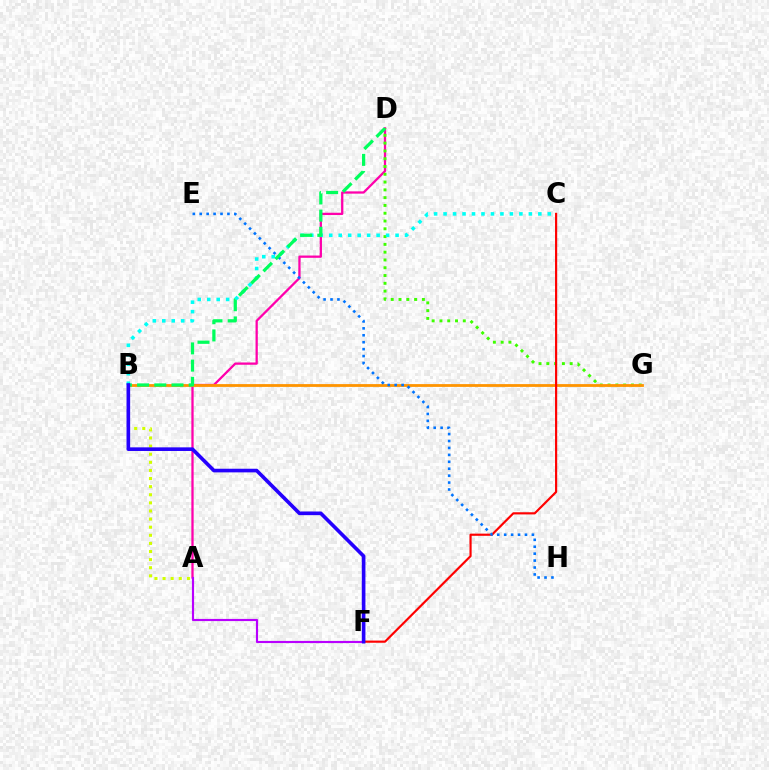{('A', 'D'): [{'color': '#ff00ac', 'line_style': 'solid', 'thickness': 1.64}], ('A', 'B'): [{'color': '#d1ff00', 'line_style': 'dotted', 'thickness': 2.2}], ('D', 'G'): [{'color': '#3dff00', 'line_style': 'dotted', 'thickness': 2.12}], ('B', 'G'): [{'color': '#ff9400', 'line_style': 'solid', 'thickness': 2.01}], ('A', 'F'): [{'color': '#b900ff', 'line_style': 'solid', 'thickness': 1.55}], ('C', 'F'): [{'color': '#ff0000', 'line_style': 'solid', 'thickness': 1.56}], ('E', 'H'): [{'color': '#0074ff', 'line_style': 'dotted', 'thickness': 1.88}], ('B', 'C'): [{'color': '#00fff6', 'line_style': 'dotted', 'thickness': 2.57}], ('B', 'D'): [{'color': '#00ff5c', 'line_style': 'dashed', 'thickness': 2.34}], ('B', 'F'): [{'color': '#2500ff', 'line_style': 'solid', 'thickness': 2.62}]}